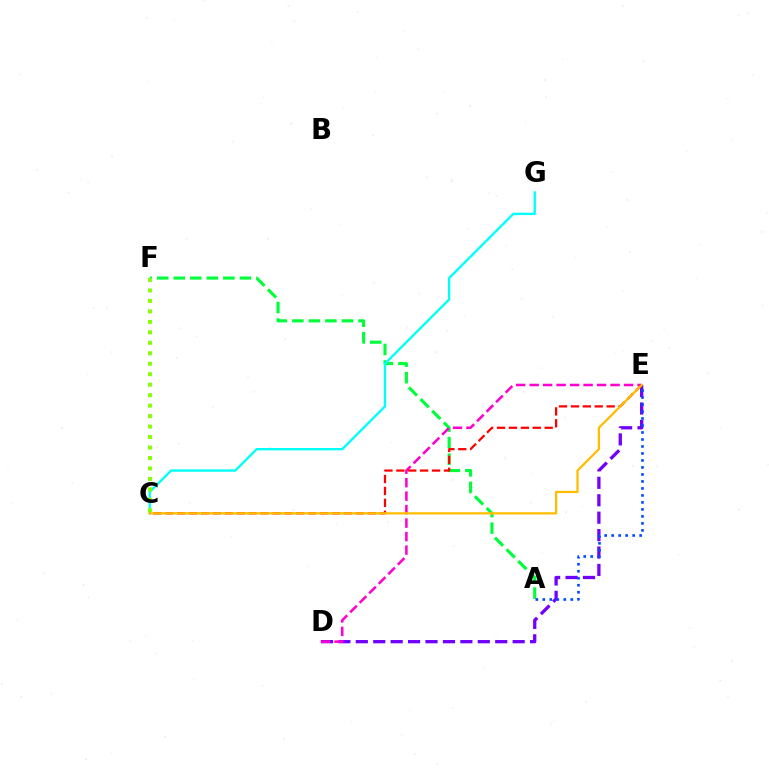{('A', 'F'): [{'color': '#00ff39', 'line_style': 'dashed', 'thickness': 2.25}], ('D', 'E'): [{'color': '#7200ff', 'line_style': 'dashed', 'thickness': 2.37}, {'color': '#ff00cf', 'line_style': 'dashed', 'thickness': 1.83}], ('C', 'G'): [{'color': '#00fff6', 'line_style': 'solid', 'thickness': 1.69}], ('C', 'F'): [{'color': '#84ff00', 'line_style': 'dotted', 'thickness': 2.85}], ('C', 'E'): [{'color': '#ff0000', 'line_style': 'dashed', 'thickness': 1.62}, {'color': '#ffbd00', 'line_style': 'solid', 'thickness': 1.62}], ('A', 'E'): [{'color': '#004bff', 'line_style': 'dotted', 'thickness': 1.9}]}